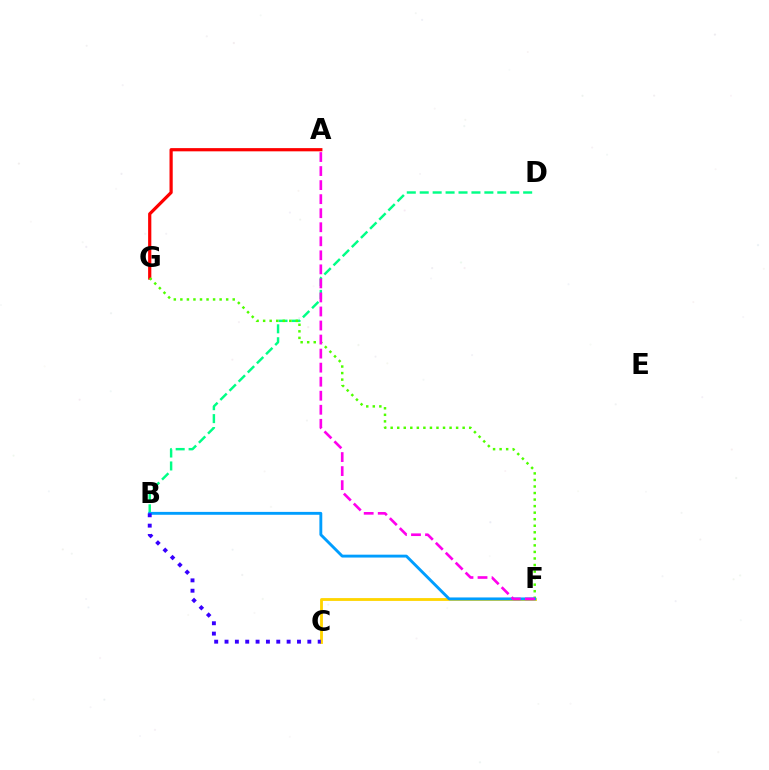{('C', 'F'): [{'color': '#ffd500', 'line_style': 'solid', 'thickness': 2.03}], ('A', 'G'): [{'color': '#ff0000', 'line_style': 'solid', 'thickness': 2.31}], ('B', 'D'): [{'color': '#00ff86', 'line_style': 'dashed', 'thickness': 1.76}], ('F', 'G'): [{'color': '#4fff00', 'line_style': 'dotted', 'thickness': 1.78}], ('B', 'F'): [{'color': '#009eff', 'line_style': 'solid', 'thickness': 2.07}], ('A', 'F'): [{'color': '#ff00ed', 'line_style': 'dashed', 'thickness': 1.91}], ('B', 'C'): [{'color': '#3700ff', 'line_style': 'dotted', 'thickness': 2.81}]}